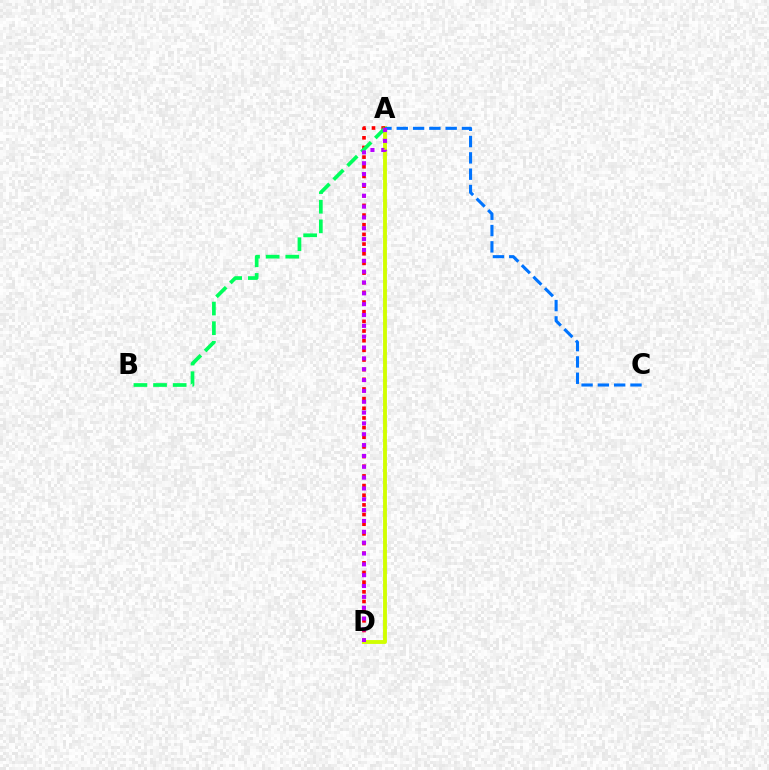{('A', 'D'): [{'color': '#d1ff00', 'line_style': 'solid', 'thickness': 2.78}, {'color': '#ff0000', 'line_style': 'dotted', 'thickness': 2.62}, {'color': '#b900ff', 'line_style': 'dotted', 'thickness': 2.95}], ('A', 'B'): [{'color': '#00ff5c', 'line_style': 'dashed', 'thickness': 2.67}], ('A', 'C'): [{'color': '#0074ff', 'line_style': 'dashed', 'thickness': 2.22}]}